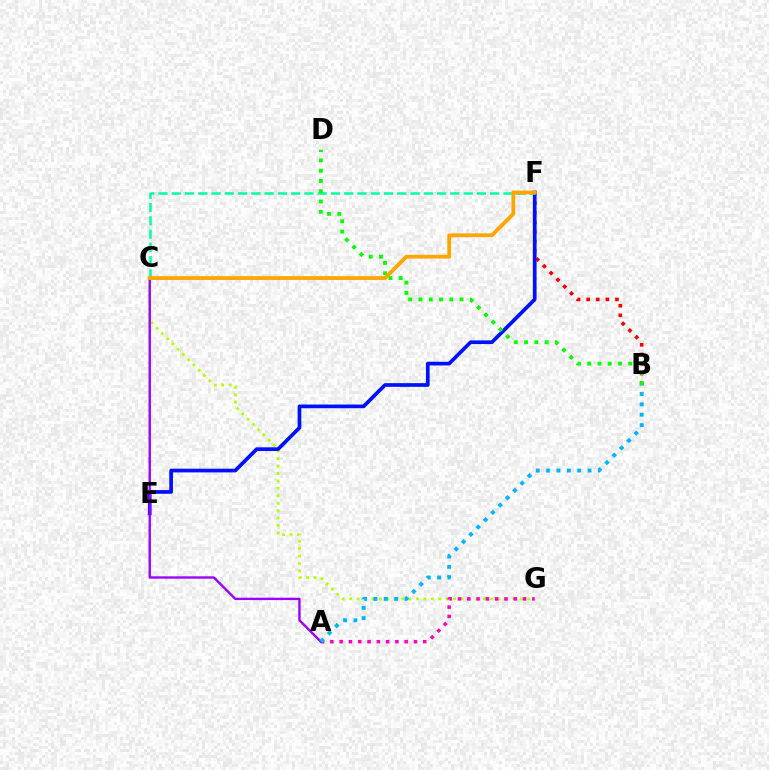{('C', 'G'): [{'color': '#b3ff00', 'line_style': 'dotted', 'thickness': 2.02}], ('A', 'G'): [{'color': '#ff00bd', 'line_style': 'dotted', 'thickness': 2.52}], ('B', 'F'): [{'color': '#ff0000', 'line_style': 'dotted', 'thickness': 2.61}], ('E', 'F'): [{'color': '#0010ff', 'line_style': 'solid', 'thickness': 2.66}], ('A', 'C'): [{'color': '#9b00ff', 'line_style': 'solid', 'thickness': 1.71}], ('A', 'B'): [{'color': '#00b5ff', 'line_style': 'dotted', 'thickness': 2.82}], ('C', 'F'): [{'color': '#00ff9d', 'line_style': 'dashed', 'thickness': 1.8}, {'color': '#ffa500', 'line_style': 'solid', 'thickness': 2.74}], ('B', 'D'): [{'color': '#08ff00', 'line_style': 'dotted', 'thickness': 2.79}]}